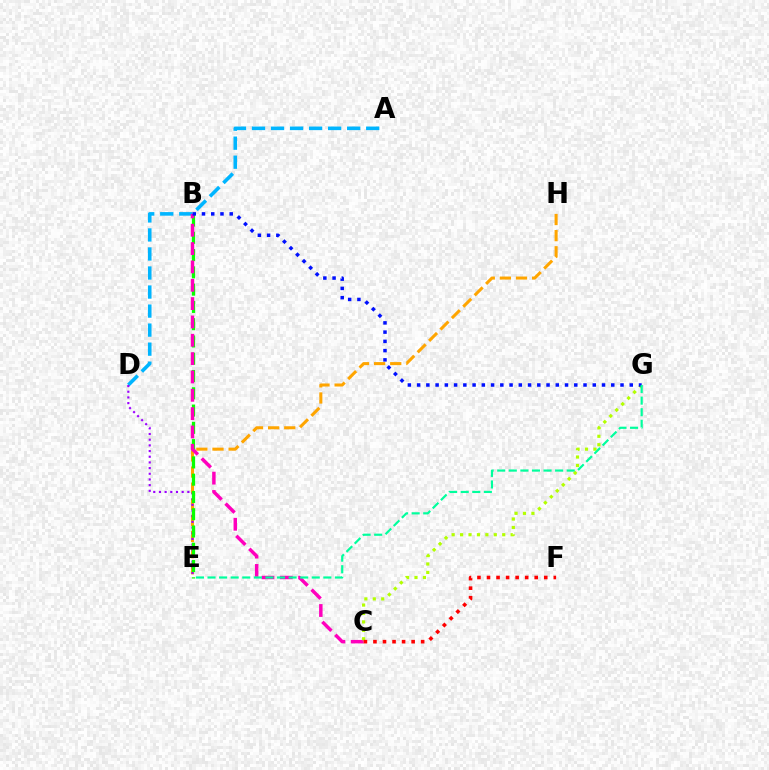{('A', 'D'): [{'color': '#00b5ff', 'line_style': 'dashed', 'thickness': 2.59}], ('E', 'H'): [{'color': '#ffa500', 'line_style': 'dashed', 'thickness': 2.19}], ('D', 'E'): [{'color': '#9b00ff', 'line_style': 'dotted', 'thickness': 1.54}], ('B', 'E'): [{'color': '#08ff00', 'line_style': 'dashed', 'thickness': 2.35}], ('B', 'C'): [{'color': '#ff00bd', 'line_style': 'dashed', 'thickness': 2.49}], ('C', 'G'): [{'color': '#b3ff00', 'line_style': 'dotted', 'thickness': 2.29}], ('C', 'F'): [{'color': '#ff0000', 'line_style': 'dotted', 'thickness': 2.59}], ('B', 'G'): [{'color': '#0010ff', 'line_style': 'dotted', 'thickness': 2.51}], ('E', 'G'): [{'color': '#00ff9d', 'line_style': 'dashed', 'thickness': 1.57}]}